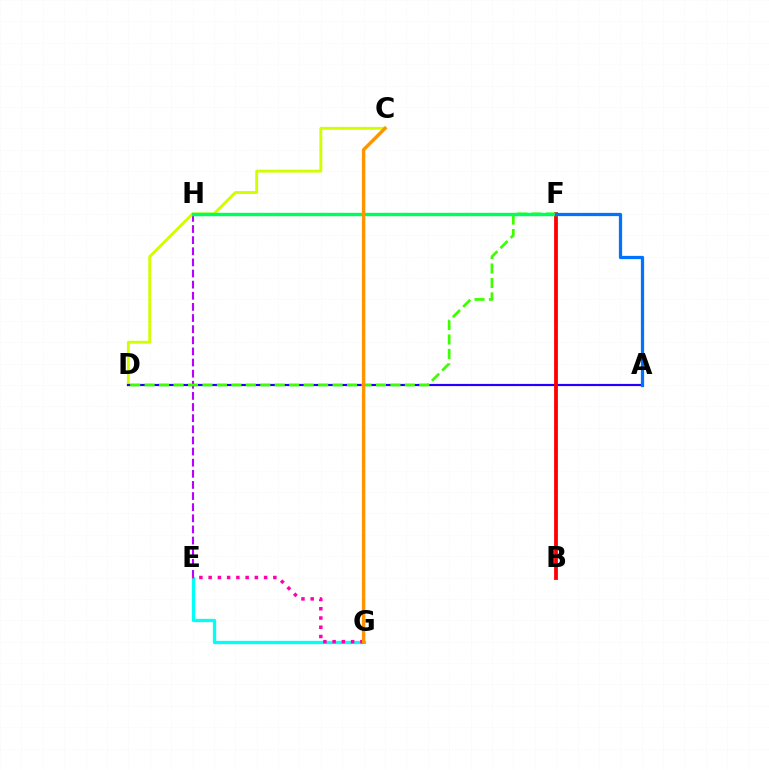{('E', 'G'): [{'color': '#00fff6', 'line_style': 'solid', 'thickness': 2.38}, {'color': '#ff00ac', 'line_style': 'dotted', 'thickness': 2.51}], ('E', 'H'): [{'color': '#b900ff', 'line_style': 'dashed', 'thickness': 1.51}], ('C', 'D'): [{'color': '#d1ff00', 'line_style': 'solid', 'thickness': 2.08}], ('A', 'D'): [{'color': '#2500ff', 'line_style': 'solid', 'thickness': 1.57}], ('B', 'F'): [{'color': '#ff0000', 'line_style': 'solid', 'thickness': 2.73}], ('D', 'F'): [{'color': '#3dff00', 'line_style': 'dashed', 'thickness': 1.96}], ('F', 'H'): [{'color': '#00ff5c', 'line_style': 'solid', 'thickness': 2.47}], ('C', 'G'): [{'color': '#ff9400', 'line_style': 'solid', 'thickness': 2.45}], ('A', 'F'): [{'color': '#0074ff', 'line_style': 'solid', 'thickness': 2.34}]}